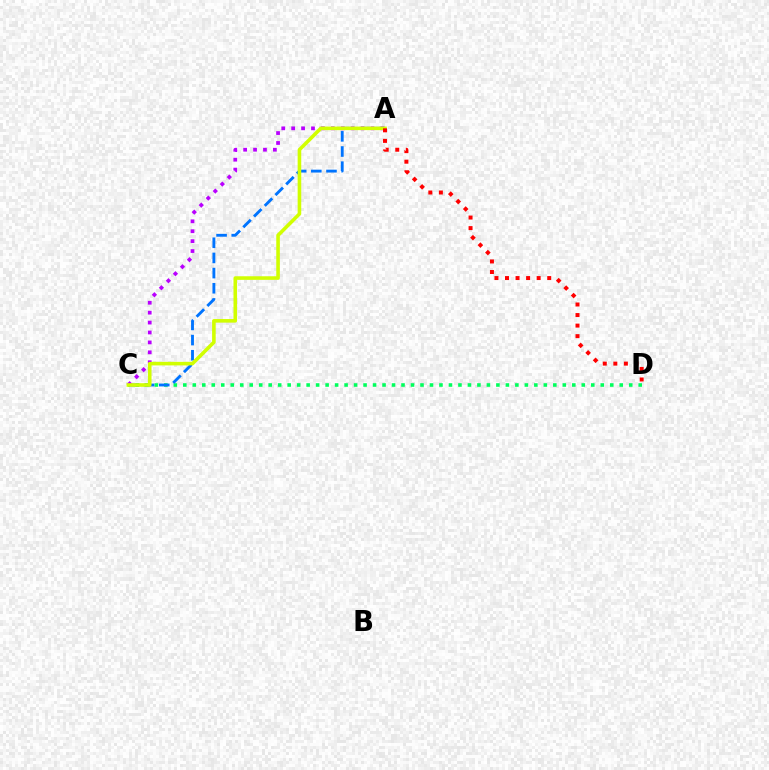{('C', 'D'): [{'color': '#00ff5c', 'line_style': 'dotted', 'thickness': 2.58}], ('A', 'C'): [{'color': '#0074ff', 'line_style': 'dashed', 'thickness': 2.06}, {'color': '#b900ff', 'line_style': 'dotted', 'thickness': 2.69}, {'color': '#d1ff00', 'line_style': 'solid', 'thickness': 2.59}], ('A', 'D'): [{'color': '#ff0000', 'line_style': 'dotted', 'thickness': 2.87}]}